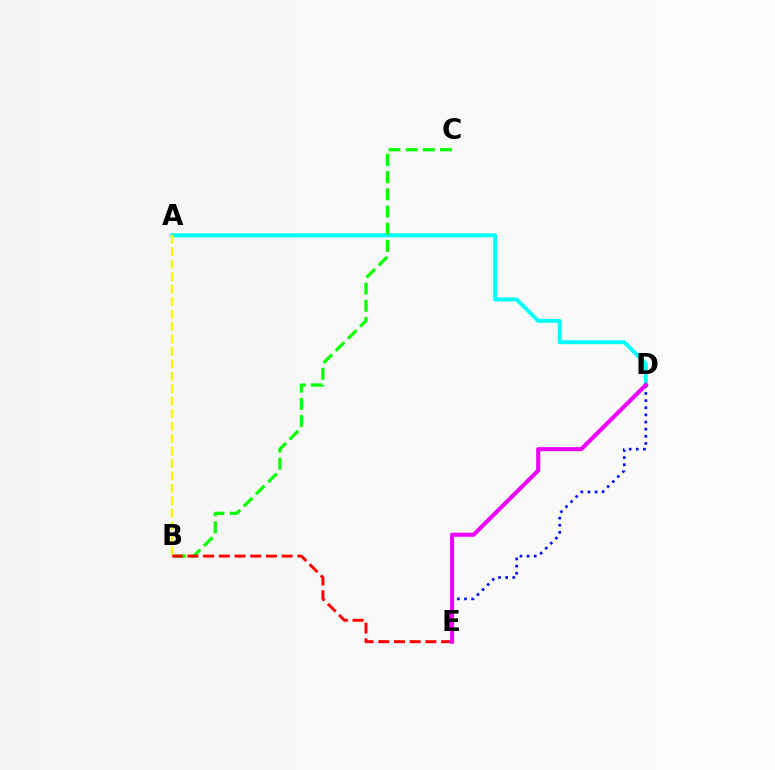{('A', 'D'): [{'color': '#00fff6', 'line_style': 'solid', 'thickness': 2.81}], ('B', 'C'): [{'color': '#08ff00', 'line_style': 'dashed', 'thickness': 2.34}], ('B', 'E'): [{'color': '#ff0000', 'line_style': 'dashed', 'thickness': 2.13}], ('A', 'B'): [{'color': '#fcf500', 'line_style': 'dashed', 'thickness': 1.69}], ('D', 'E'): [{'color': '#0010ff', 'line_style': 'dotted', 'thickness': 1.94}, {'color': '#ee00ff', 'line_style': 'solid', 'thickness': 2.94}]}